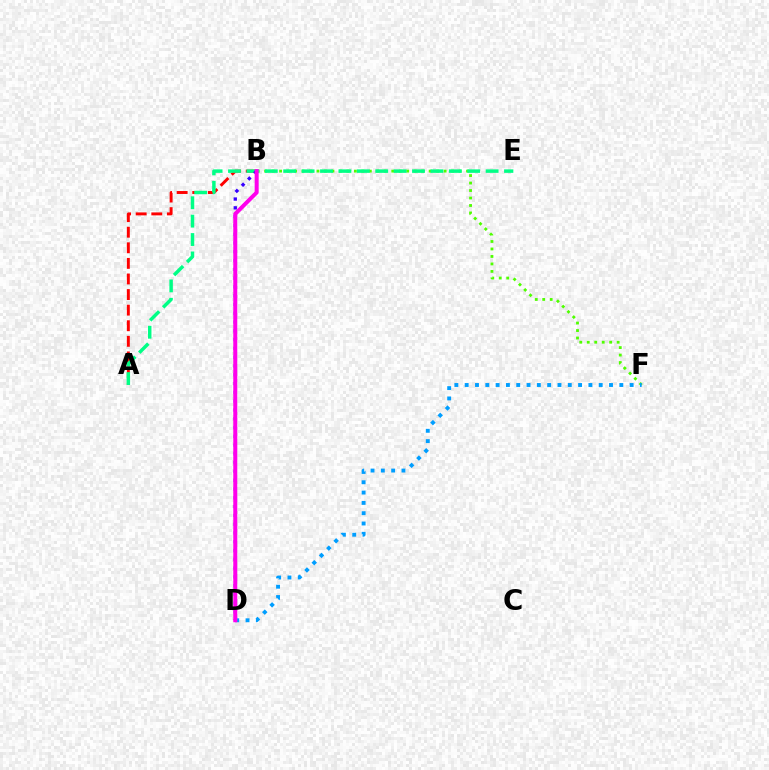{('B', 'F'): [{'color': '#4fff00', 'line_style': 'dotted', 'thickness': 2.03}], ('A', 'B'): [{'color': '#ff0000', 'line_style': 'dashed', 'thickness': 2.12}], ('B', 'D'): [{'color': '#ffd500', 'line_style': 'dashed', 'thickness': 1.91}, {'color': '#3700ff', 'line_style': 'dotted', 'thickness': 2.39}, {'color': '#ff00ed', 'line_style': 'solid', 'thickness': 2.88}], ('A', 'E'): [{'color': '#00ff86', 'line_style': 'dashed', 'thickness': 2.5}], ('D', 'F'): [{'color': '#009eff', 'line_style': 'dotted', 'thickness': 2.8}]}